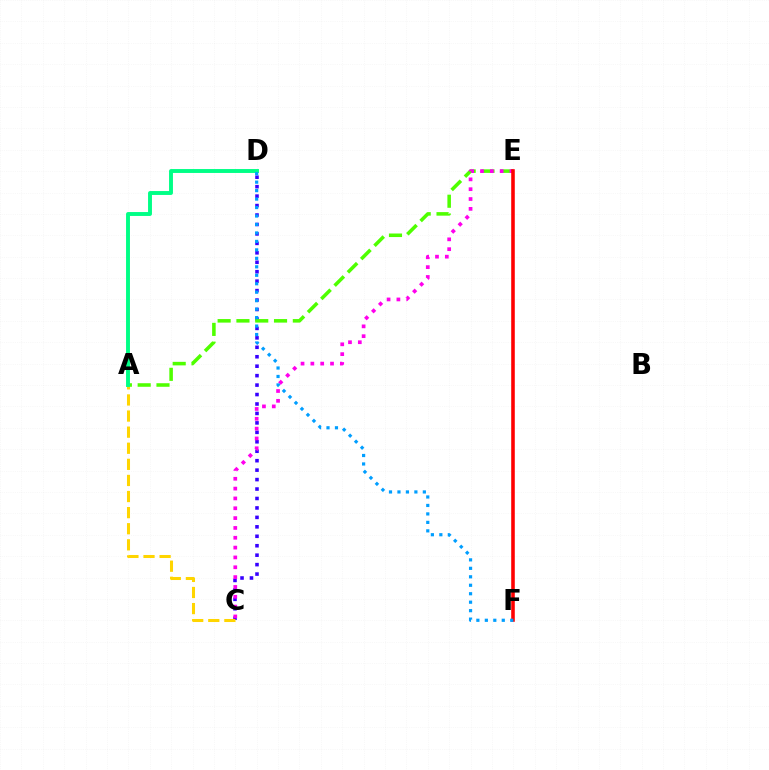{('C', 'D'): [{'color': '#3700ff', 'line_style': 'dotted', 'thickness': 2.57}], ('A', 'E'): [{'color': '#4fff00', 'line_style': 'dashed', 'thickness': 2.55}], ('C', 'E'): [{'color': '#ff00ed', 'line_style': 'dotted', 'thickness': 2.67}], ('E', 'F'): [{'color': '#ff0000', 'line_style': 'solid', 'thickness': 2.58}], ('A', 'C'): [{'color': '#ffd500', 'line_style': 'dashed', 'thickness': 2.19}], ('A', 'D'): [{'color': '#00ff86', 'line_style': 'solid', 'thickness': 2.81}], ('D', 'F'): [{'color': '#009eff', 'line_style': 'dotted', 'thickness': 2.3}]}